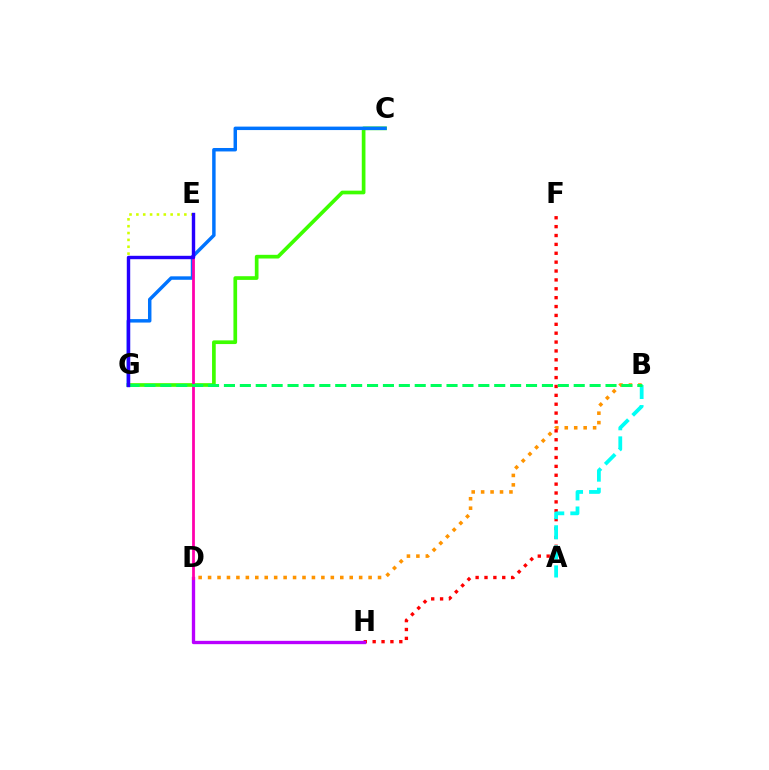{('C', 'G'): [{'color': '#3dff00', 'line_style': 'solid', 'thickness': 2.65}, {'color': '#0074ff', 'line_style': 'solid', 'thickness': 2.49}], ('B', 'D'): [{'color': '#ff9400', 'line_style': 'dotted', 'thickness': 2.57}], ('F', 'H'): [{'color': '#ff0000', 'line_style': 'dotted', 'thickness': 2.41}], ('D', 'H'): [{'color': '#b900ff', 'line_style': 'solid', 'thickness': 2.4}], ('D', 'E'): [{'color': '#ff00ac', 'line_style': 'solid', 'thickness': 2.0}], ('A', 'B'): [{'color': '#00fff6', 'line_style': 'dashed', 'thickness': 2.73}], ('E', 'G'): [{'color': '#d1ff00', 'line_style': 'dotted', 'thickness': 1.86}, {'color': '#2500ff', 'line_style': 'solid', 'thickness': 2.45}], ('B', 'G'): [{'color': '#00ff5c', 'line_style': 'dashed', 'thickness': 2.16}]}